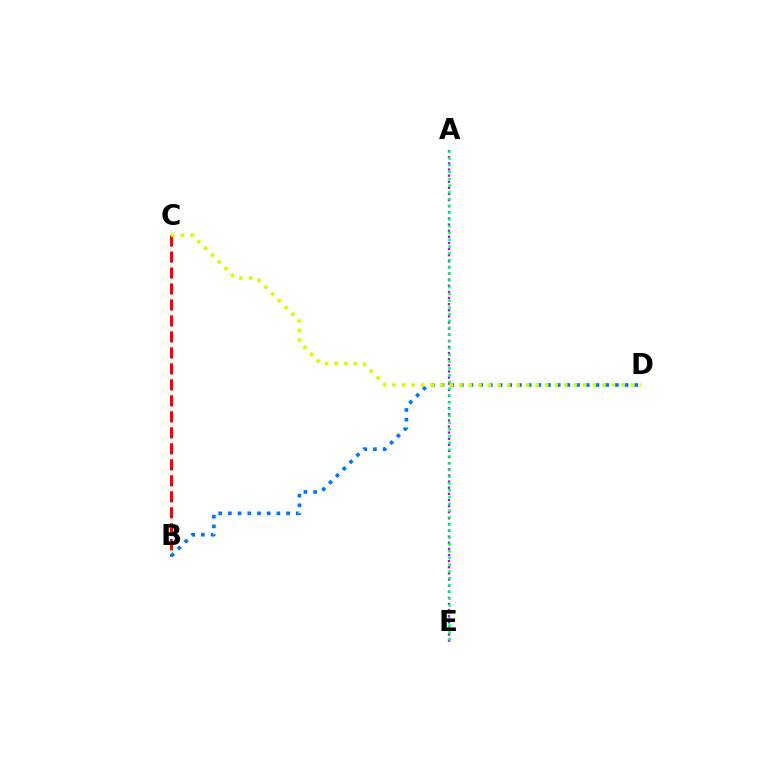{('B', 'C'): [{'color': '#ff0000', 'line_style': 'dashed', 'thickness': 2.17}], ('A', 'E'): [{'color': '#b900ff', 'line_style': 'dotted', 'thickness': 1.66}, {'color': '#00ff5c', 'line_style': 'dotted', 'thickness': 1.84}], ('B', 'D'): [{'color': '#0074ff', 'line_style': 'dotted', 'thickness': 2.63}], ('C', 'D'): [{'color': '#d1ff00', 'line_style': 'dotted', 'thickness': 2.59}]}